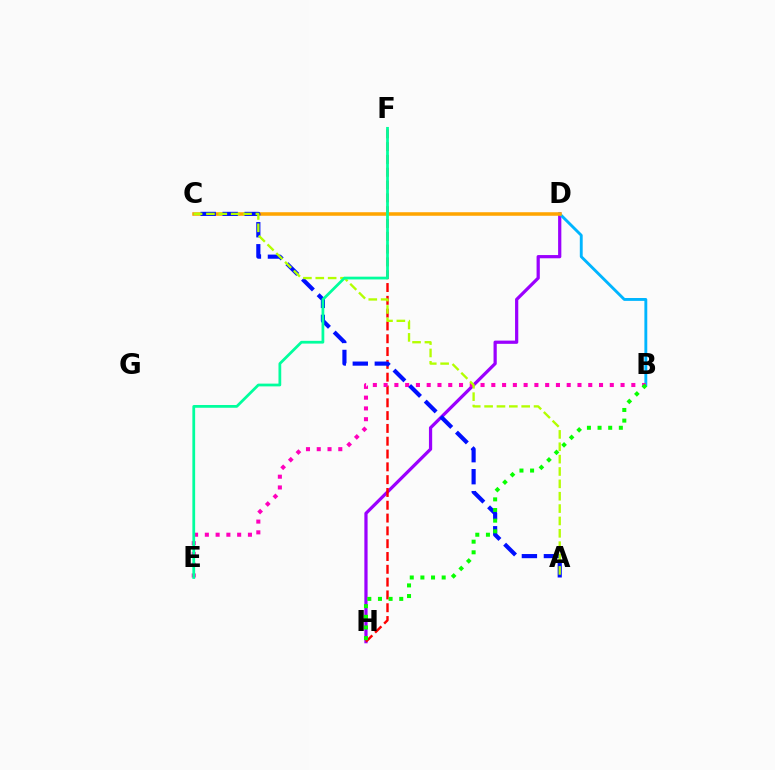{('D', 'H'): [{'color': '#9b00ff', 'line_style': 'solid', 'thickness': 2.32}], ('F', 'H'): [{'color': '#ff0000', 'line_style': 'dashed', 'thickness': 1.74}], ('B', 'D'): [{'color': '#00b5ff', 'line_style': 'solid', 'thickness': 2.07}], ('C', 'D'): [{'color': '#ffa500', 'line_style': 'solid', 'thickness': 2.55}], ('B', 'E'): [{'color': '#ff00bd', 'line_style': 'dotted', 'thickness': 2.93}], ('A', 'C'): [{'color': '#0010ff', 'line_style': 'dashed', 'thickness': 2.99}, {'color': '#b3ff00', 'line_style': 'dashed', 'thickness': 1.68}], ('E', 'F'): [{'color': '#00ff9d', 'line_style': 'solid', 'thickness': 1.98}], ('B', 'H'): [{'color': '#08ff00', 'line_style': 'dotted', 'thickness': 2.89}]}